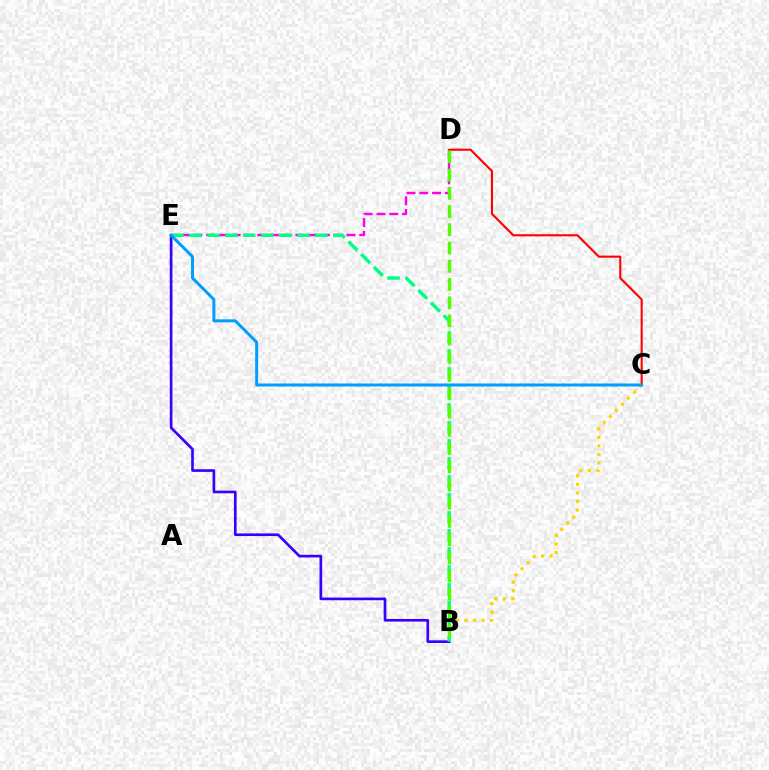{('C', 'D'): [{'color': '#ff0000', 'line_style': 'solid', 'thickness': 1.51}], ('D', 'E'): [{'color': '#ff00ed', 'line_style': 'dashed', 'thickness': 1.73}], ('B', 'E'): [{'color': '#3700ff', 'line_style': 'solid', 'thickness': 1.91}, {'color': '#00ff86', 'line_style': 'dashed', 'thickness': 2.44}], ('B', 'C'): [{'color': '#ffd500', 'line_style': 'dotted', 'thickness': 2.32}], ('C', 'E'): [{'color': '#009eff', 'line_style': 'solid', 'thickness': 2.14}], ('B', 'D'): [{'color': '#4fff00', 'line_style': 'dashed', 'thickness': 2.48}]}